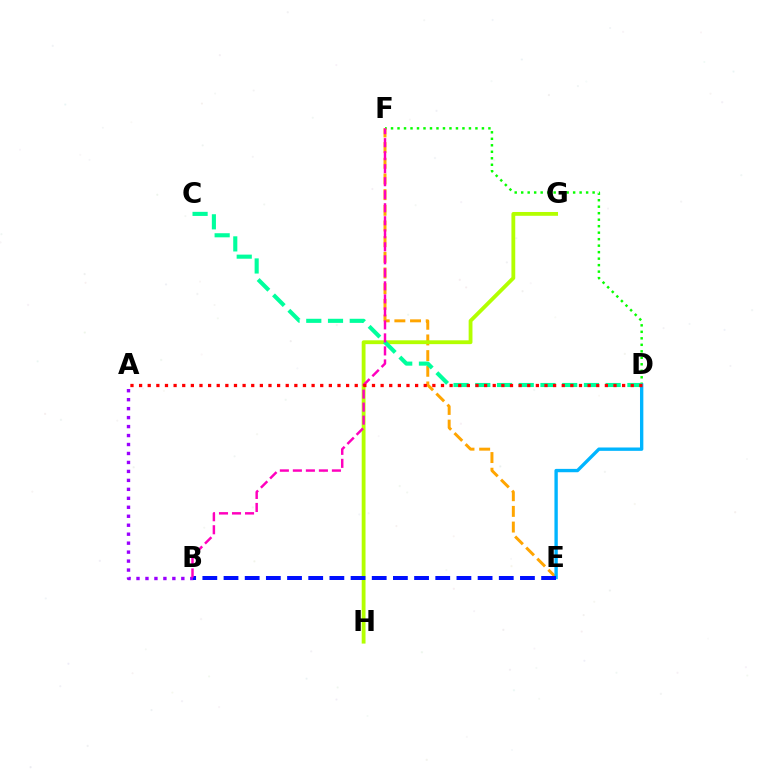{('A', 'B'): [{'color': '#9b00ff', 'line_style': 'dotted', 'thickness': 2.44}], ('D', 'F'): [{'color': '#08ff00', 'line_style': 'dotted', 'thickness': 1.76}], ('E', 'F'): [{'color': '#ffa500', 'line_style': 'dashed', 'thickness': 2.13}], ('G', 'H'): [{'color': '#b3ff00', 'line_style': 'solid', 'thickness': 2.75}], ('D', 'E'): [{'color': '#00b5ff', 'line_style': 'solid', 'thickness': 2.41}], ('C', 'D'): [{'color': '#00ff9d', 'line_style': 'dashed', 'thickness': 2.95}], ('B', 'E'): [{'color': '#0010ff', 'line_style': 'dashed', 'thickness': 2.88}], ('B', 'F'): [{'color': '#ff00bd', 'line_style': 'dashed', 'thickness': 1.77}], ('A', 'D'): [{'color': '#ff0000', 'line_style': 'dotted', 'thickness': 2.34}]}